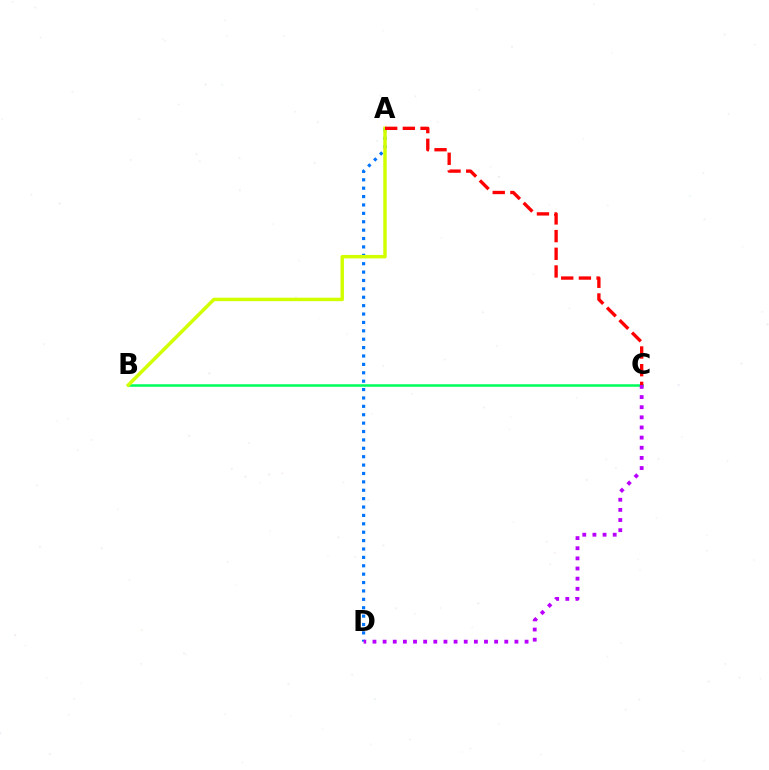{('B', 'C'): [{'color': '#00ff5c', 'line_style': 'solid', 'thickness': 1.81}], ('A', 'D'): [{'color': '#0074ff', 'line_style': 'dotted', 'thickness': 2.28}], ('A', 'B'): [{'color': '#d1ff00', 'line_style': 'solid', 'thickness': 2.5}], ('C', 'D'): [{'color': '#b900ff', 'line_style': 'dotted', 'thickness': 2.76}], ('A', 'C'): [{'color': '#ff0000', 'line_style': 'dashed', 'thickness': 2.4}]}